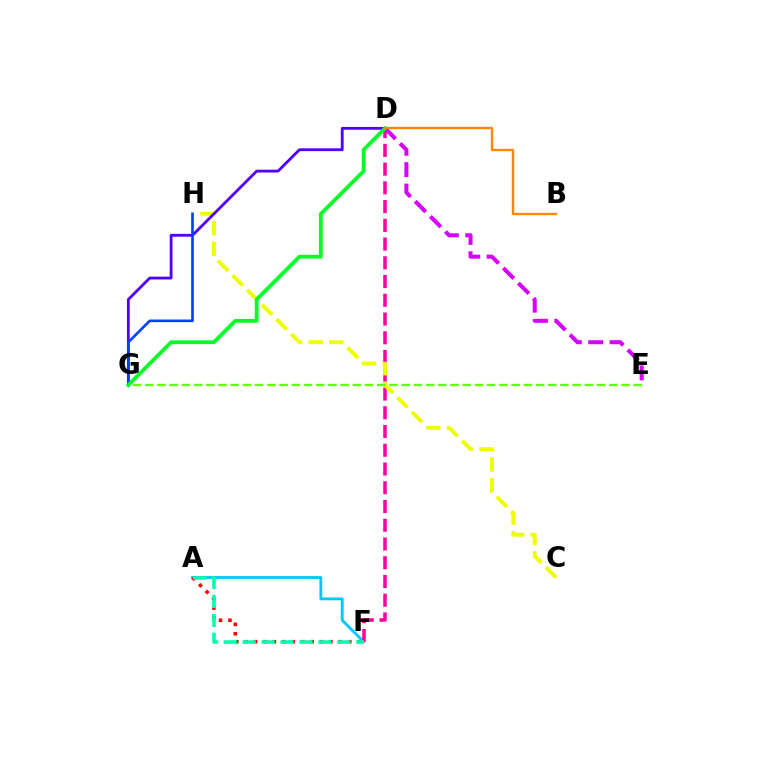{('A', 'F'): [{'color': '#00c7ff', 'line_style': 'solid', 'thickness': 2.03}, {'color': '#ff0000', 'line_style': 'dotted', 'thickness': 2.56}, {'color': '#00ffaf', 'line_style': 'dashed', 'thickness': 2.57}], ('D', 'F'): [{'color': '#ff00a0', 'line_style': 'dashed', 'thickness': 2.55}], ('C', 'H'): [{'color': '#eeff00', 'line_style': 'dashed', 'thickness': 2.81}], ('E', 'G'): [{'color': '#66ff00', 'line_style': 'dashed', 'thickness': 1.66}], ('D', 'G'): [{'color': '#4f00ff', 'line_style': 'solid', 'thickness': 2.03}, {'color': '#00ff27', 'line_style': 'solid', 'thickness': 2.73}], ('G', 'H'): [{'color': '#003fff', 'line_style': 'solid', 'thickness': 1.9}], ('D', 'E'): [{'color': '#d600ff', 'line_style': 'dashed', 'thickness': 2.9}], ('B', 'D'): [{'color': '#ff8800', 'line_style': 'solid', 'thickness': 1.71}]}